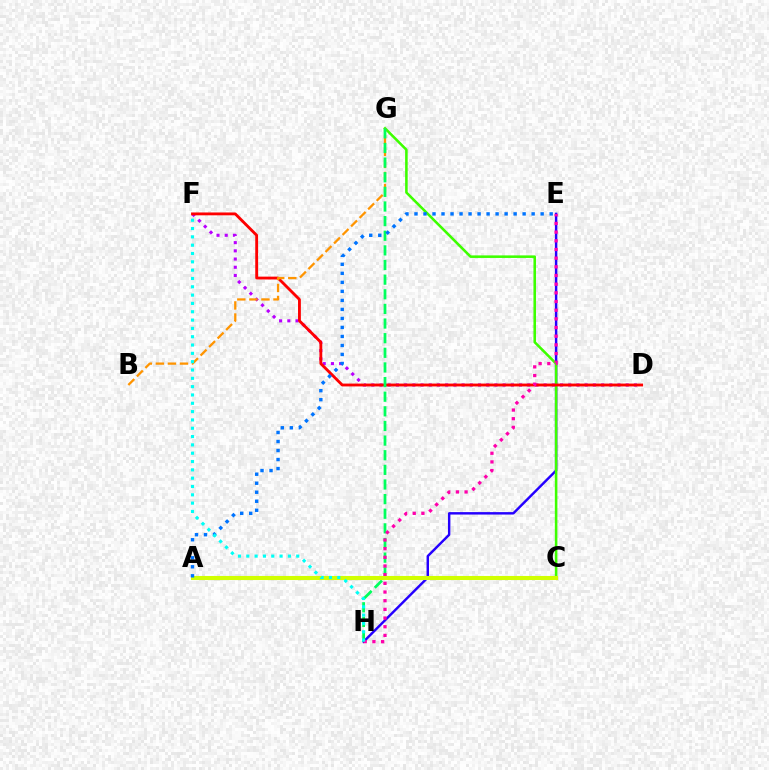{('E', 'H'): [{'color': '#2500ff', 'line_style': 'solid', 'thickness': 1.76}, {'color': '#ff00ac', 'line_style': 'dotted', 'thickness': 2.36}], ('C', 'G'): [{'color': '#3dff00', 'line_style': 'solid', 'thickness': 1.85}], ('D', 'F'): [{'color': '#b900ff', 'line_style': 'dotted', 'thickness': 2.23}, {'color': '#ff0000', 'line_style': 'solid', 'thickness': 2.05}], ('B', 'G'): [{'color': '#ff9400', 'line_style': 'dashed', 'thickness': 1.64}], ('G', 'H'): [{'color': '#00ff5c', 'line_style': 'dashed', 'thickness': 1.99}], ('A', 'C'): [{'color': '#d1ff00', 'line_style': 'solid', 'thickness': 2.93}], ('A', 'E'): [{'color': '#0074ff', 'line_style': 'dotted', 'thickness': 2.45}], ('F', 'H'): [{'color': '#00fff6', 'line_style': 'dotted', 'thickness': 2.26}]}